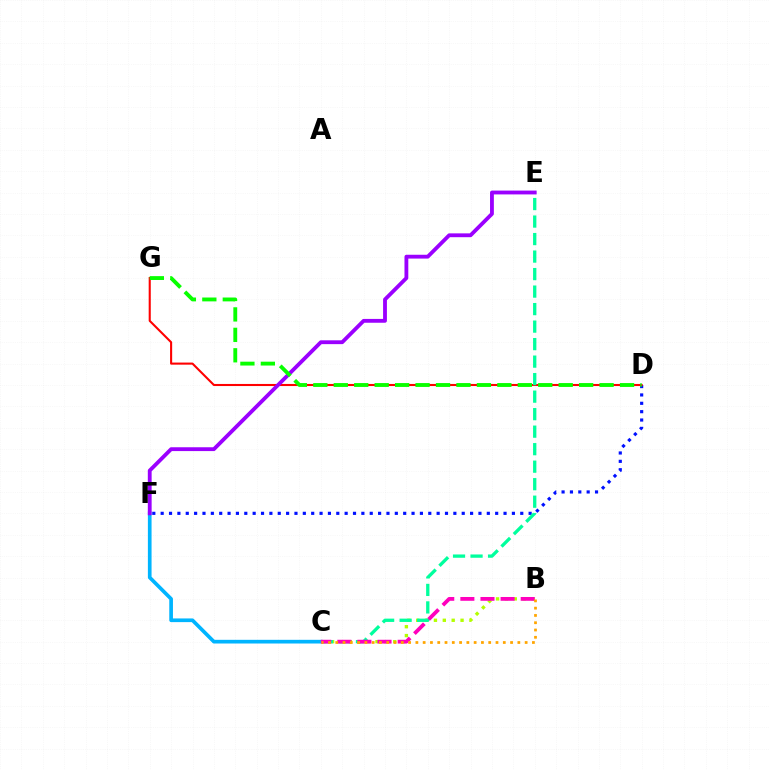{('B', 'C'): [{'color': '#b3ff00', 'line_style': 'dotted', 'thickness': 2.41}, {'color': '#ff00bd', 'line_style': 'dashed', 'thickness': 2.73}, {'color': '#ffa500', 'line_style': 'dotted', 'thickness': 1.98}], ('C', 'F'): [{'color': '#00b5ff', 'line_style': 'solid', 'thickness': 2.65}], ('D', 'F'): [{'color': '#0010ff', 'line_style': 'dotted', 'thickness': 2.27}], ('D', 'G'): [{'color': '#ff0000', 'line_style': 'solid', 'thickness': 1.5}, {'color': '#08ff00', 'line_style': 'dashed', 'thickness': 2.78}], ('C', 'E'): [{'color': '#00ff9d', 'line_style': 'dashed', 'thickness': 2.38}], ('E', 'F'): [{'color': '#9b00ff', 'line_style': 'solid', 'thickness': 2.76}]}